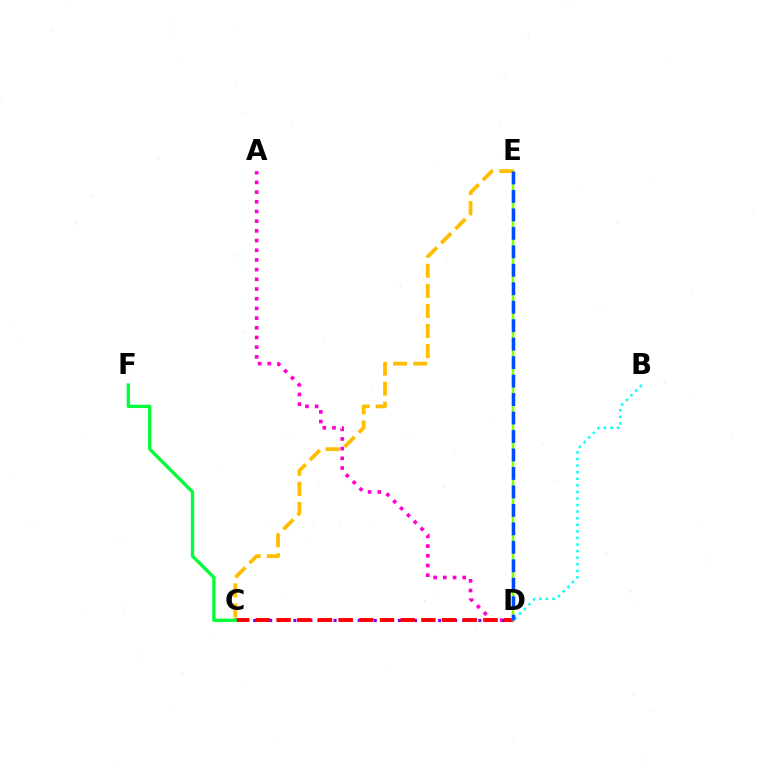{('A', 'D'): [{'color': '#ff00cf', 'line_style': 'dotted', 'thickness': 2.63}], ('C', 'D'): [{'color': '#7200ff', 'line_style': 'dotted', 'thickness': 2.18}, {'color': '#ff0000', 'line_style': 'dashed', 'thickness': 2.81}], ('D', 'E'): [{'color': '#84ff00', 'line_style': 'solid', 'thickness': 1.8}, {'color': '#004bff', 'line_style': 'dashed', 'thickness': 2.51}], ('B', 'D'): [{'color': '#00fff6', 'line_style': 'dotted', 'thickness': 1.79}], ('C', 'F'): [{'color': '#00ff39', 'line_style': 'solid', 'thickness': 2.38}], ('C', 'E'): [{'color': '#ffbd00', 'line_style': 'dashed', 'thickness': 2.73}]}